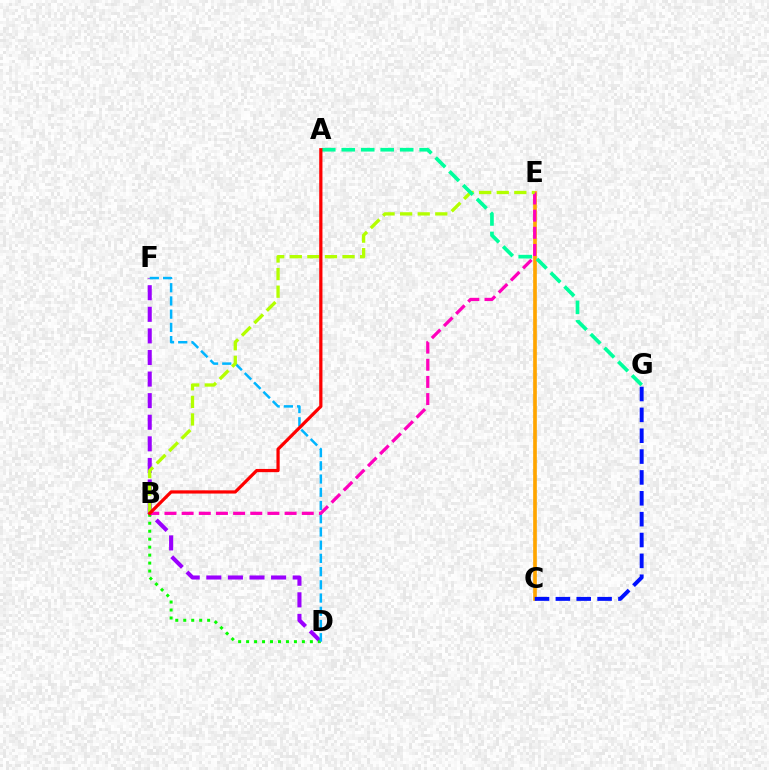{('D', 'F'): [{'color': '#9b00ff', 'line_style': 'dashed', 'thickness': 2.93}, {'color': '#00b5ff', 'line_style': 'dashed', 'thickness': 1.8}], ('B', 'D'): [{'color': '#08ff00', 'line_style': 'dotted', 'thickness': 2.17}], ('C', 'E'): [{'color': '#ffa500', 'line_style': 'solid', 'thickness': 2.65}], ('B', 'E'): [{'color': '#ff00bd', 'line_style': 'dashed', 'thickness': 2.33}, {'color': '#b3ff00', 'line_style': 'dashed', 'thickness': 2.39}], ('A', 'G'): [{'color': '#00ff9d', 'line_style': 'dashed', 'thickness': 2.65}], ('C', 'G'): [{'color': '#0010ff', 'line_style': 'dashed', 'thickness': 2.83}], ('A', 'B'): [{'color': '#ff0000', 'line_style': 'solid', 'thickness': 2.32}]}